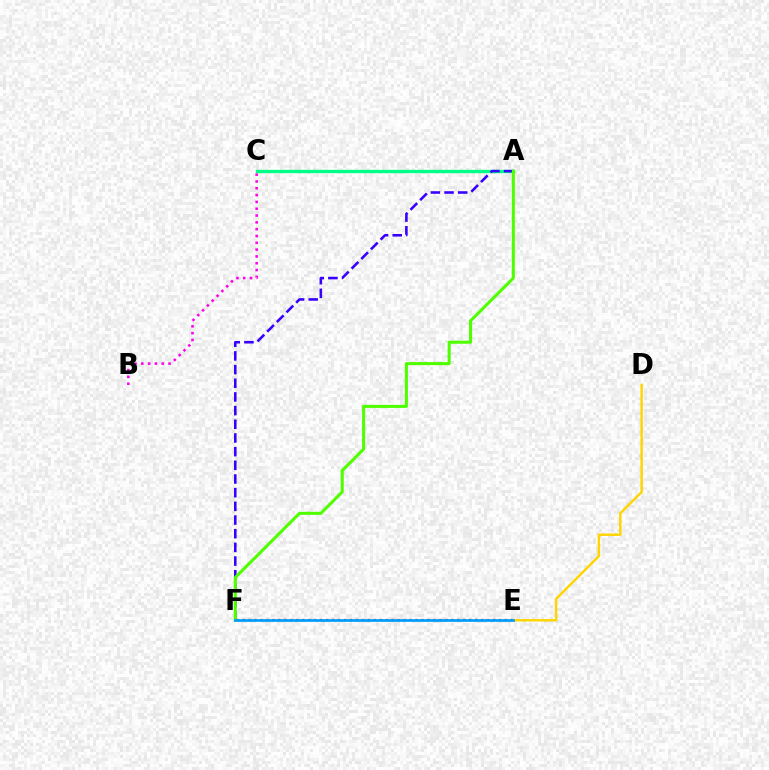{('E', 'F'): [{'color': '#ff0000', 'line_style': 'dotted', 'thickness': 1.62}, {'color': '#009eff', 'line_style': 'solid', 'thickness': 1.95}], ('D', 'E'): [{'color': '#ffd500', 'line_style': 'solid', 'thickness': 1.76}], ('A', 'C'): [{'color': '#00ff86', 'line_style': 'solid', 'thickness': 2.4}], ('A', 'F'): [{'color': '#3700ff', 'line_style': 'dashed', 'thickness': 1.86}, {'color': '#4fff00', 'line_style': 'solid', 'thickness': 2.2}], ('B', 'C'): [{'color': '#ff00ed', 'line_style': 'dotted', 'thickness': 1.85}]}